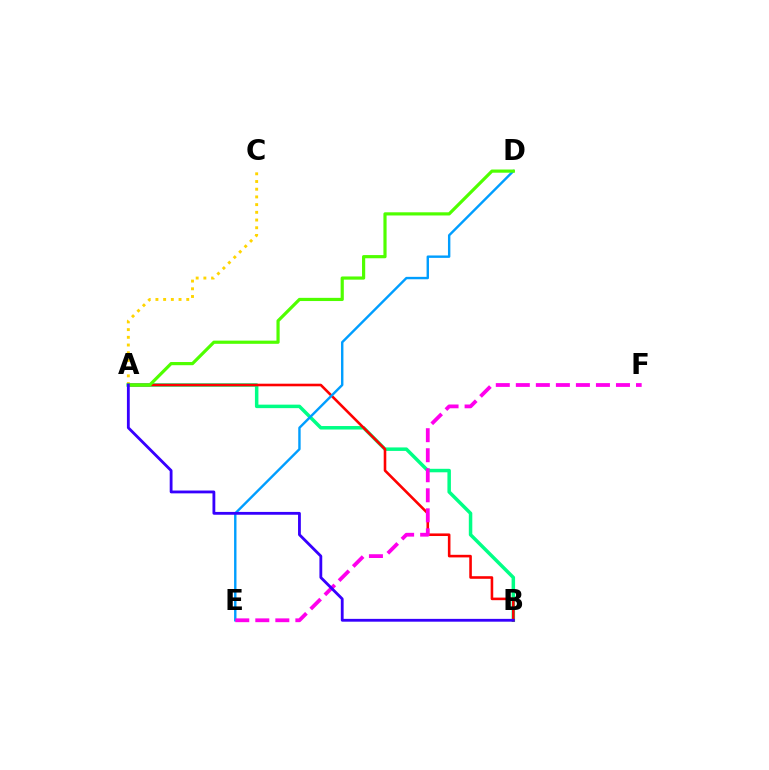{('A', 'C'): [{'color': '#ffd500', 'line_style': 'dotted', 'thickness': 2.09}], ('A', 'B'): [{'color': '#00ff86', 'line_style': 'solid', 'thickness': 2.51}, {'color': '#ff0000', 'line_style': 'solid', 'thickness': 1.87}, {'color': '#3700ff', 'line_style': 'solid', 'thickness': 2.03}], ('D', 'E'): [{'color': '#009eff', 'line_style': 'solid', 'thickness': 1.73}], ('A', 'D'): [{'color': '#4fff00', 'line_style': 'solid', 'thickness': 2.29}], ('E', 'F'): [{'color': '#ff00ed', 'line_style': 'dashed', 'thickness': 2.72}]}